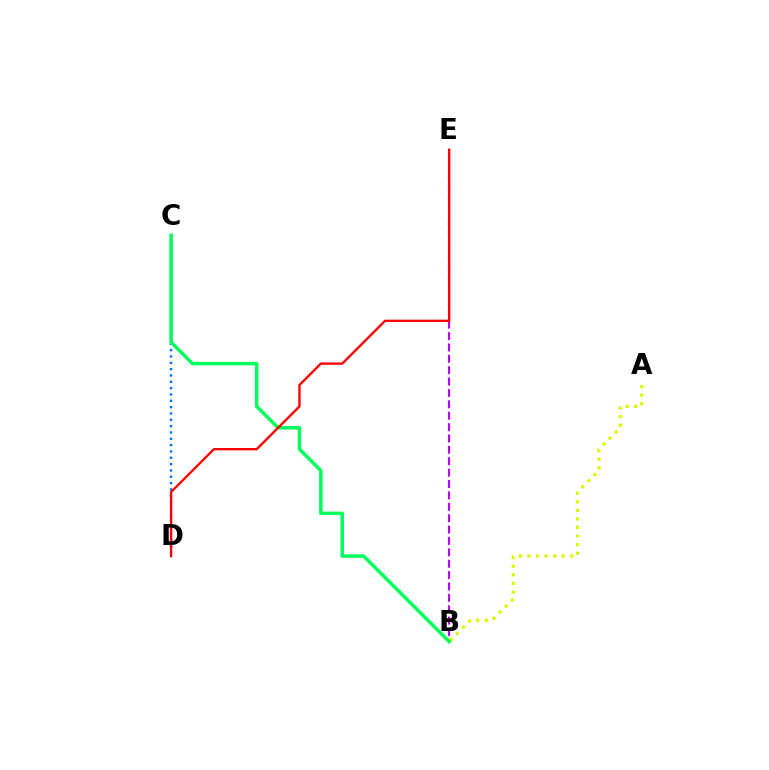{('C', 'D'): [{'color': '#0074ff', 'line_style': 'dotted', 'thickness': 1.72}], ('B', 'E'): [{'color': '#b900ff', 'line_style': 'dashed', 'thickness': 1.55}], ('A', 'B'): [{'color': '#d1ff00', 'line_style': 'dotted', 'thickness': 2.33}], ('B', 'C'): [{'color': '#00ff5c', 'line_style': 'solid', 'thickness': 2.51}], ('D', 'E'): [{'color': '#ff0000', 'line_style': 'solid', 'thickness': 1.68}]}